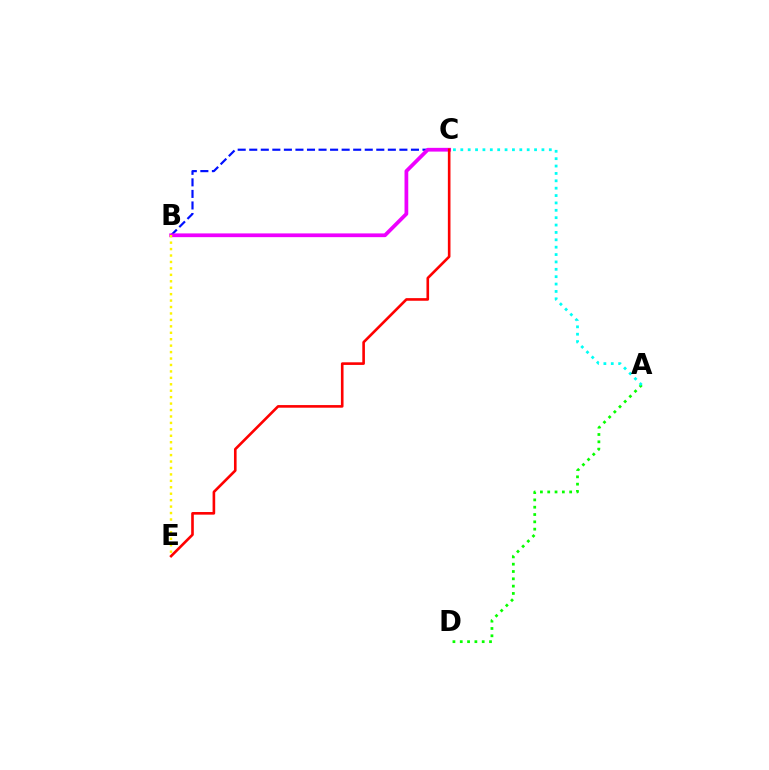{('B', 'C'): [{'color': '#0010ff', 'line_style': 'dashed', 'thickness': 1.57}, {'color': '#ee00ff', 'line_style': 'solid', 'thickness': 2.7}], ('A', 'D'): [{'color': '#08ff00', 'line_style': 'dotted', 'thickness': 1.99}], ('C', 'E'): [{'color': '#ff0000', 'line_style': 'solid', 'thickness': 1.89}], ('A', 'C'): [{'color': '#00fff6', 'line_style': 'dotted', 'thickness': 2.0}], ('B', 'E'): [{'color': '#fcf500', 'line_style': 'dotted', 'thickness': 1.75}]}